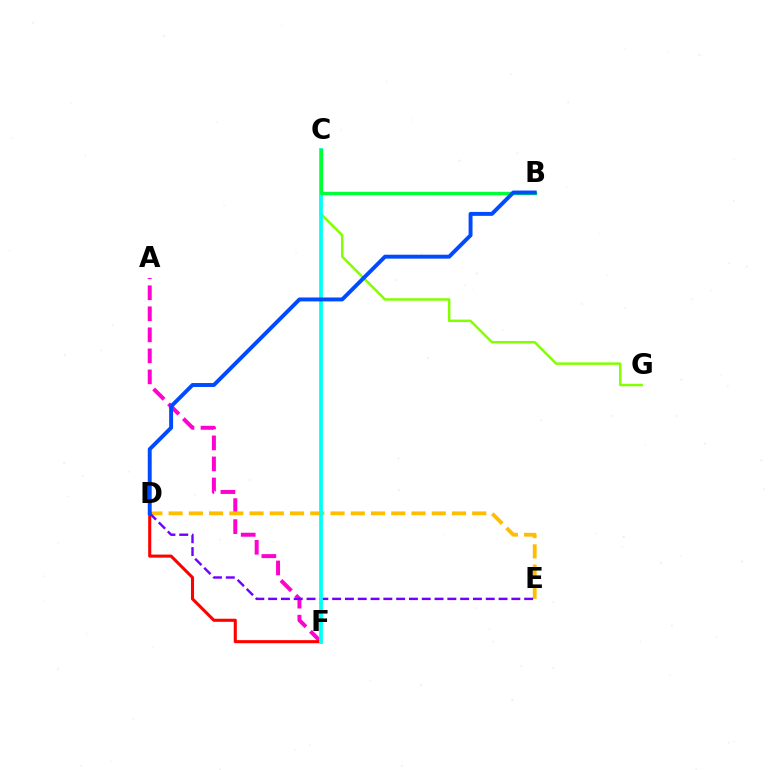{('A', 'F'): [{'color': '#ff00cf', 'line_style': 'dashed', 'thickness': 2.86}], ('D', 'E'): [{'color': '#ffbd00', 'line_style': 'dashed', 'thickness': 2.75}, {'color': '#7200ff', 'line_style': 'dashed', 'thickness': 1.74}], ('D', 'F'): [{'color': '#ff0000', 'line_style': 'solid', 'thickness': 2.21}], ('C', 'G'): [{'color': '#84ff00', 'line_style': 'solid', 'thickness': 1.79}], ('C', 'F'): [{'color': '#00fff6', 'line_style': 'solid', 'thickness': 2.68}], ('B', 'C'): [{'color': '#00ff39', 'line_style': 'solid', 'thickness': 2.43}], ('B', 'D'): [{'color': '#004bff', 'line_style': 'solid', 'thickness': 2.83}]}